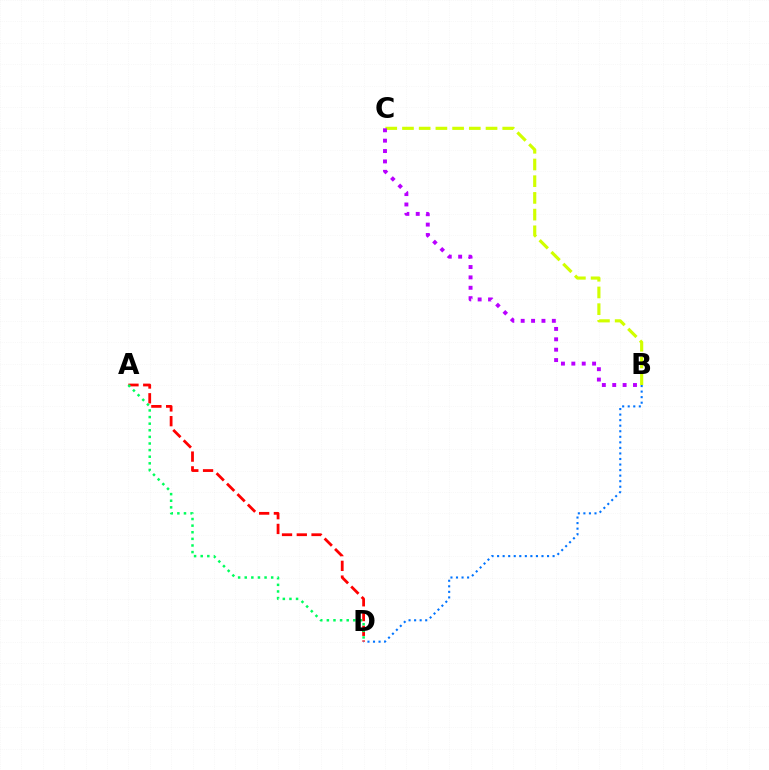{('A', 'D'): [{'color': '#ff0000', 'line_style': 'dashed', 'thickness': 2.01}, {'color': '#00ff5c', 'line_style': 'dotted', 'thickness': 1.8}], ('B', 'D'): [{'color': '#0074ff', 'line_style': 'dotted', 'thickness': 1.51}], ('B', 'C'): [{'color': '#d1ff00', 'line_style': 'dashed', 'thickness': 2.27}, {'color': '#b900ff', 'line_style': 'dotted', 'thickness': 2.82}]}